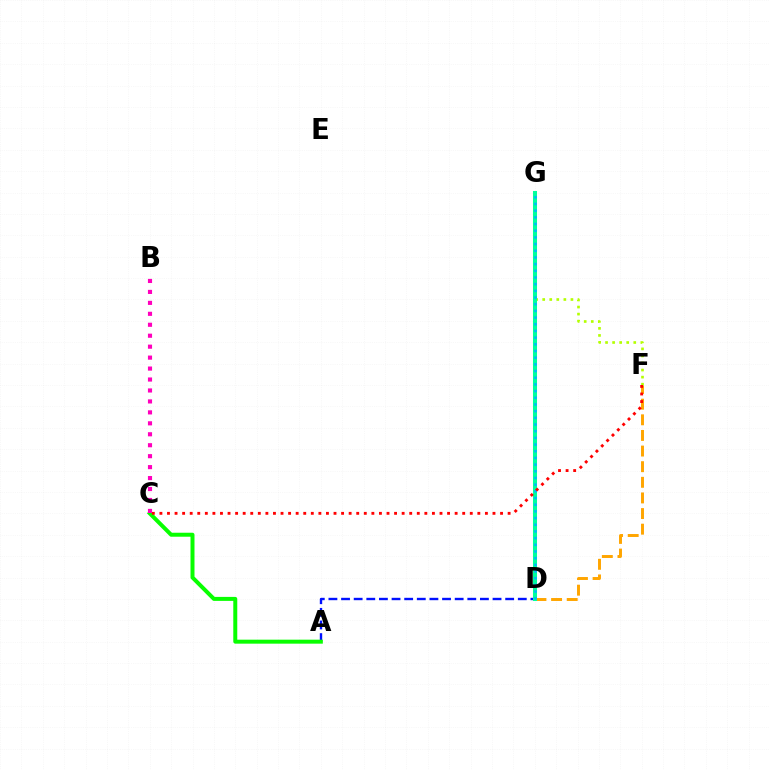{('D', 'F'): [{'color': '#ffa500', 'line_style': 'dashed', 'thickness': 2.12}], ('A', 'D'): [{'color': '#0010ff', 'line_style': 'dashed', 'thickness': 1.72}], ('F', 'G'): [{'color': '#b3ff00', 'line_style': 'dotted', 'thickness': 1.92}], ('D', 'G'): [{'color': '#9b00ff', 'line_style': 'solid', 'thickness': 2.03}, {'color': '#00ff9d', 'line_style': 'solid', 'thickness': 2.9}, {'color': '#00b5ff', 'line_style': 'dotted', 'thickness': 1.82}], ('A', 'C'): [{'color': '#08ff00', 'line_style': 'solid', 'thickness': 2.87}], ('B', 'C'): [{'color': '#ff00bd', 'line_style': 'dotted', 'thickness': 2.98}], ('C', 'F'): [{'color': '#ff0000', 'line_style': 'dotted', 'thickness': 2.06}]}